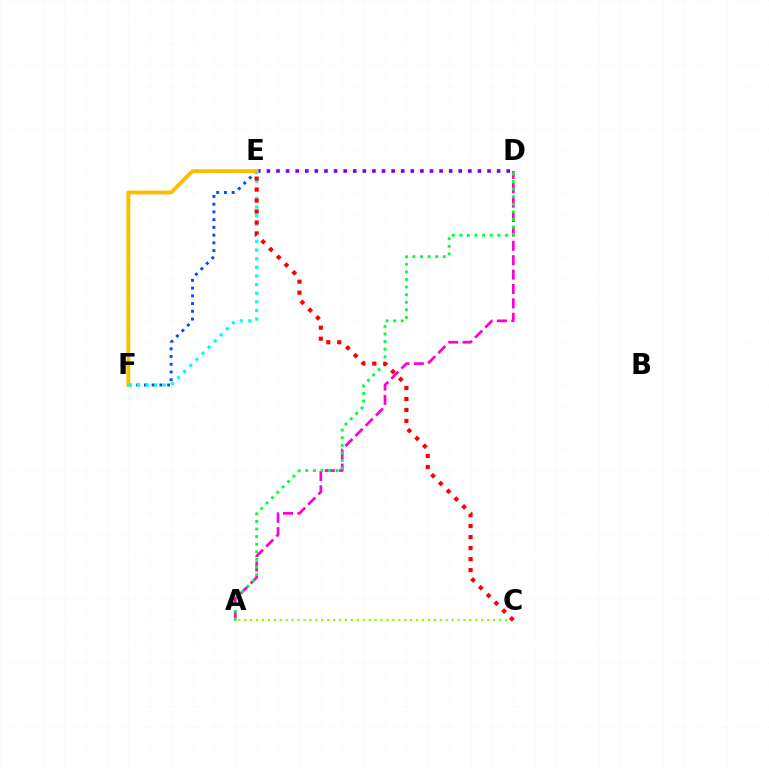{('A', 'D'): [{'color': '#ff00cf', 'line_style': 'dashed', 'thickness': 1.96}, {'color': '#00ff39', 'line_style': 'dotted', 'thickness': 2.06}], ('A', 'C'): [{'color': '#84ff00', 'line_style': 'dotted', 'thickness': 1.61}], ('D', 'E'): [{'color': '#7200ff', 'line_style': 'dotted', 'thickness': 2.61}], ('E', 'F'): [{'color': '#004bff', 'line_style': 'dotted', 'thickness': 2.1}, {'color': '#ffbd00', 'line_style': 'solid', 'thickness': 2.77}, {'color': '#00fff6', 'line_style': 'dotted', 'thickness': 2.34}], ('C', 'E'): [{'color': '#ff0000', 'line_style': 'dotted', 'thickness': 2.98}]}